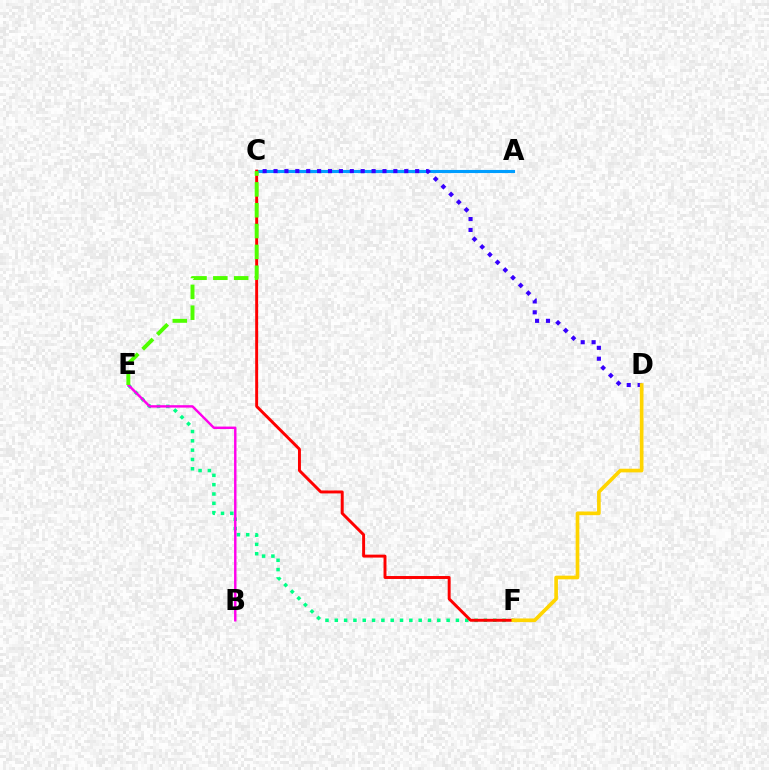{('A', 'C'): [{'color': '#009eff', 'line_style': 'solid', 'thickness': 2.24}], ('E', 'F'): [{'color': '#00ff86', 'line_style': 'dotted', 'thickness': 2.53}], ('C', 'F'): [{'color': '#ff0000', 'line_style': 'solid', 'thickness': 2.12}], ('B', 'E'): [{'color': '#ff00ed', 'line_style': 'solid', 'thickness': 1.75}], ('C', 'D'): [{'color': '#3700ff', 'line_style': 'dotted', 'thickness': 2.96}], ('C', 'E'): [{'color': '#4fff00', 'line_style': 'dashed', 'thickness': 2.83}], ('D', 'F'): [{'color': '#ffd500', 'line_style': 'solid', 'thickness': 2.64}]}